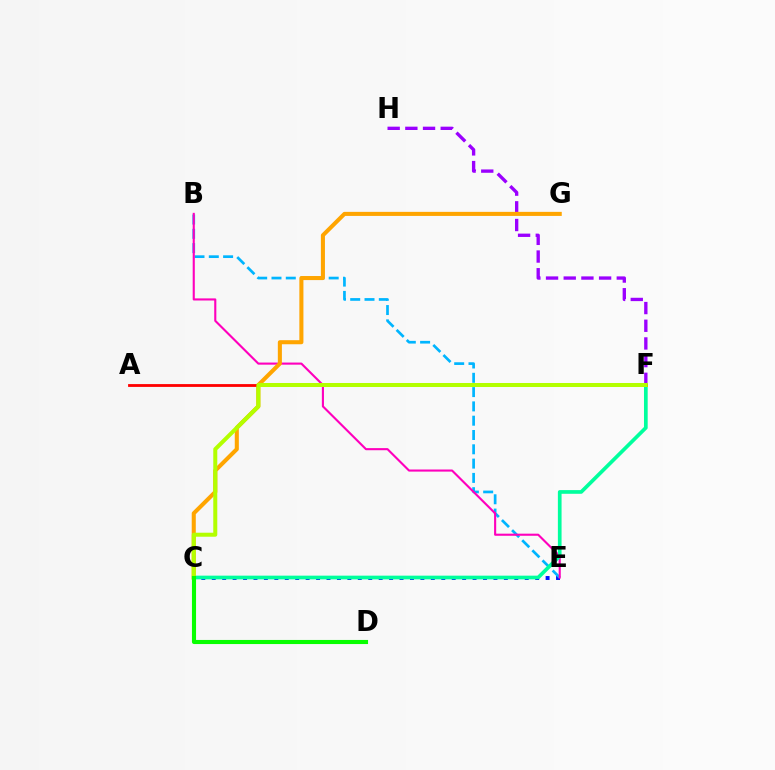{('C', 'E'): [{'color': '#0010ff', 'line_style': 'dotted', 'thickness': 2.83}], ('B', 'E'): [{'color': '#00b5ff', 'line_style': 'dashed', 'thickness': 1.94}, {'color': '#ff00bd', 'line_style': 'solid', 'thickness': 1.52}], ('F', 'H'): [{'color': '#9b00ff', 'line_style': 'dashed', 'thickness': 2.4}], ('C', 'G'): [{'color': '#ffa500', 'line_style': 'solid', 'thickness': 2.92}], ('C', 'F'): [{'color': '#00ff9d', 'line_style': 'solid', 'thickness': 2.66}, {'color': '#b3ff00', 'line_style': 'solid', 'thickness': 2.89}], ('A', 'F'): [{'color': '#ff0000', 'line_style': 'solid', 'thickness': 2.03}], ('C', 'D'): [{'color': '#08ff00', 'line_style': 'solid', 'thickness': 2.95}]}